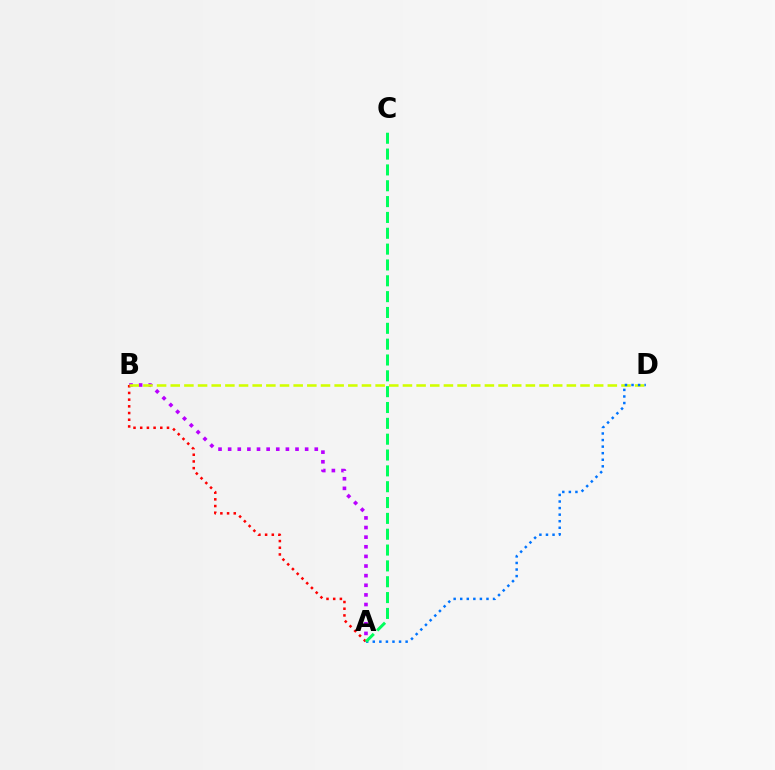{('A', 'B'): [{'color': '#b900ff', 'line_style': 'dotted', 'thickness': 2.62}, {'color': '#ff0000', 'line_style': 'dotted', 'thickness': 1.82}], ('B', 'D'): [{'color': '#d1ff00', 'line_style': 'dashed', 'thickness': 1.86}], ('A', 'D'): [{'color': '#0074ff', 'line_style': 'dotted', 'thickness': 1.78}], ('A', 'C'): [{'color': '#00ff5c', 'line_style': 'dashed', 'thickness': 2.15}]}